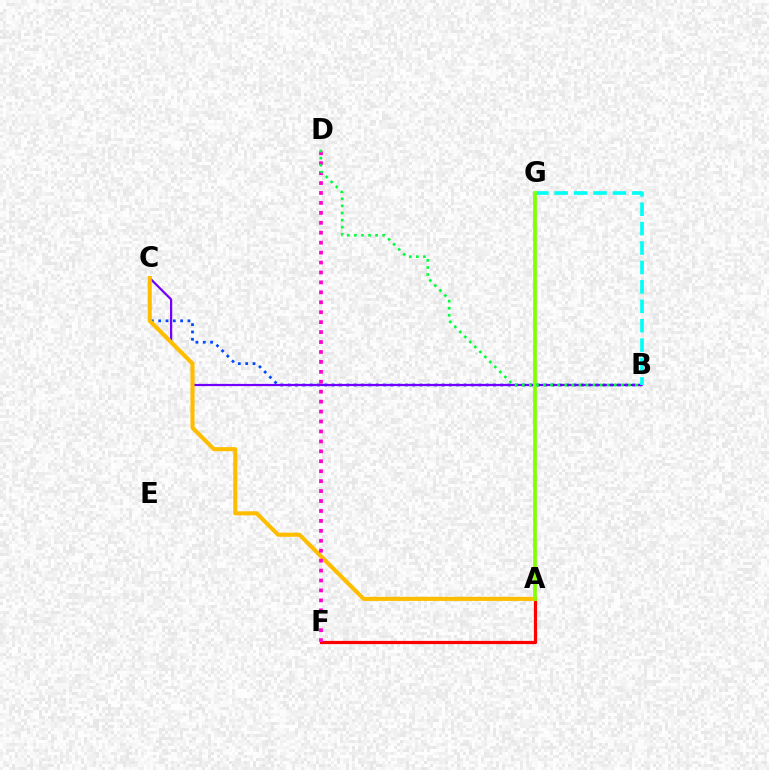{('A', 'F'): [{'color': '#ff0000', 'line_style': 'solid', 'thickness': 2.32}], ('B', 'C'): [{'color': '#004bff', 'line_style': 'dotted', 'thickness': 1.99}, {'color': '#7200ff', 'line_style': 'solid', 'thickness': 1.6}], ('A', 'C'): [{'color': '#ffbd00', 'line_style': 'solid', 'thickness': 2.95}], ('D', 'F'): [{'color': '#ff00cf', 'line_style': 'dotted', 'thickness': 2.7}], ('B', 'G'): [{'color': '#00fff6', 'line_style': 'dashed', 'thickness': 2.64}], ('A', 'G'): [{'color': '#84ff00', 'line_style': 'solid', 'thickness': 2.66}], ('B', 'D'): [{'color': '#00ff39', 'line_style': 'dotted', 'thickness': 1.92}]}